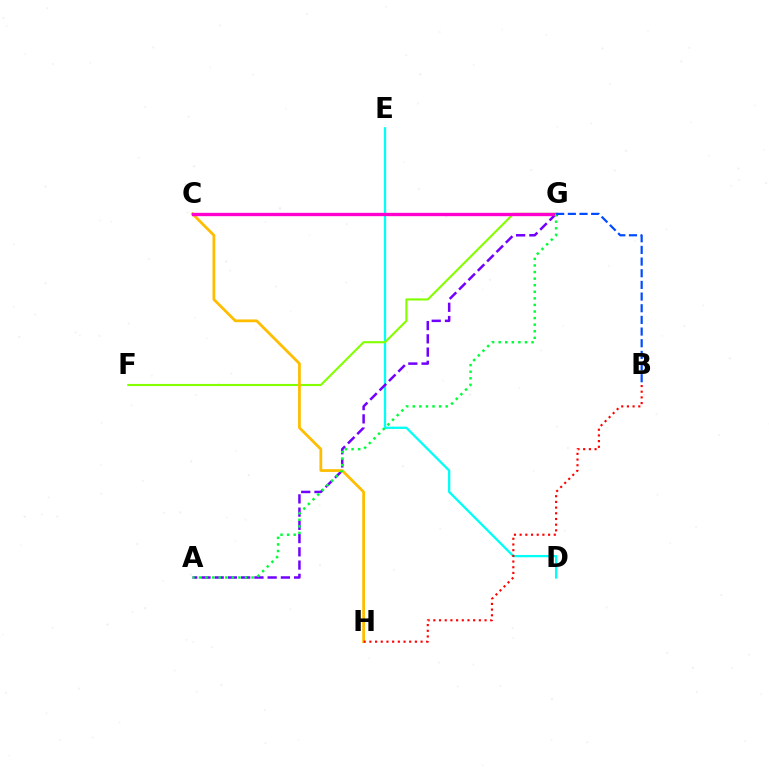{('D', 'E'): [{'color': '#00fff6', 'line_style': 'solid', 'thickness': 1.65}], ('A', 'G'): [{'color': '#7200ff', 'line_style': 'dashed', 'thickness': 1.8}, {'color': '#00ff39', 'line_style': 'dotted', 'thickness': 1.79}], ('F', 'G'): [{'color': '#84ff00', 'line_style': 'solid', 'thickness': 1.53}], ('C', 'H'): [{'color': '#ffbd00', 'line_style': 'solid', 'thickness': 1.99}], ('C', 'G'): [{'color': '#ff00cf', 'line_style': 'solid', 'thickness': 2.41}], ('B', 'G'): [{'color': '#004bff', 'line_style': 'dashed', 'thickness': 1.58}], ('B', 'H'): [{'color': '#ff0000', 'line_style': 'dotted', 'thickness': 1.55}]}